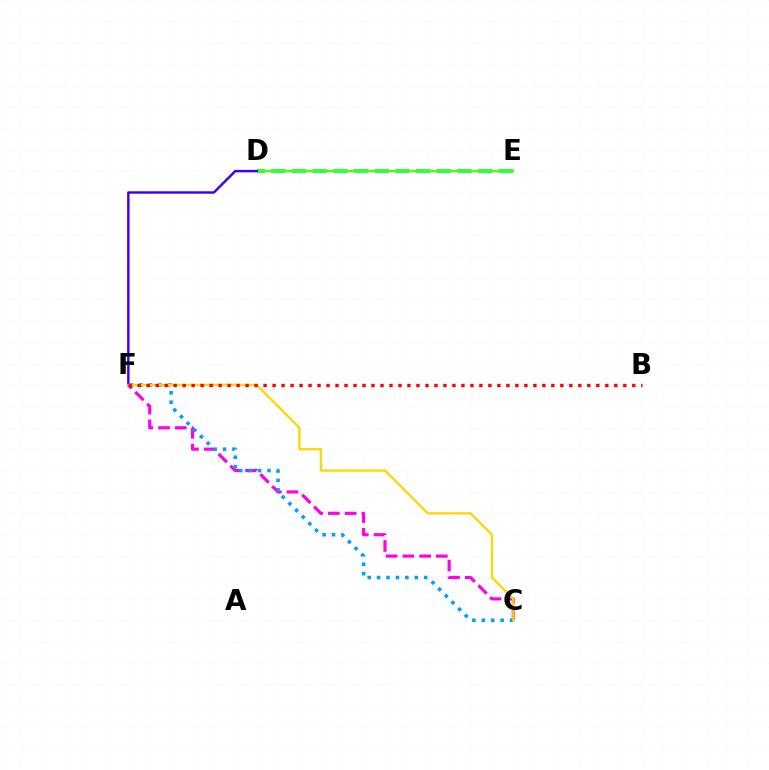{('D', 'E'): [{'color': '#00ff86', 'line_style': 'dashed', 'thickness': 2.81}, {'color': '#4fff00', 'line_style': 'solid', 'thickness': 1.62}], ('D', 'F'): [{'color': '#3700ff', 'line_style': 'solid', 'thickness': 1.76}], ('C', 'F'): [{'color': '#ff00ed', 'line_style': 'dashed', 'thickness': 2.28}, {'color': '#009eff', 'line_style': 'dotted', 'thickness': 2.56}, {'color': '#ffd500', 'line_style': 'solid', 'thickness': 1.63}], ('B', 'F'): [{'color': '#ff0000', 'line_style': 'dotted', 'thickness': 2.44}]}